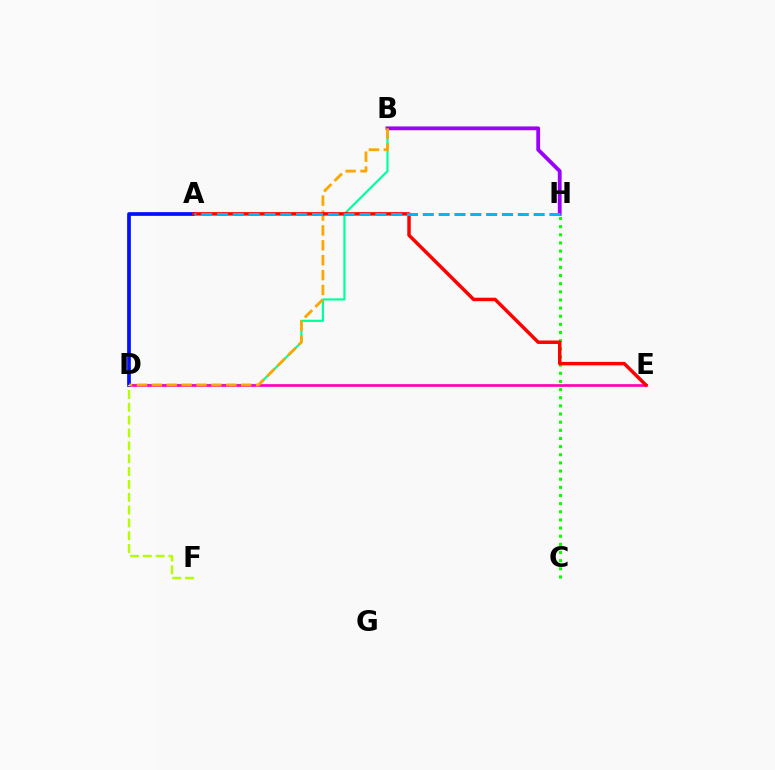{('B', 'D'): [{'color': '#00ff9d', 'line_style': 'solid', 'thickness': 1.58}, {'color': '#ffa500', 'line_style': 'dashed', 'thickness': 2.02}], ('D', 'E'): [{'color': '#ff00bd', 'line_style': 'solid', 'thickness': 1.92}], ('A', 'D'): [{'color': '#0010ff', 'line_style': 'solid', 'thickness': 2.68}], ('B', 'H'): [{'color': '#9b00ff', 'line_style': 'solid', 'thickness': 2.74}], ('C', 'H'): [{'color': '#08ff00', 'line_style': 'dotted', 'thickness': 2.21}], ('A', 'E'): [{'color': '#ff0000', 'line_style': 'solid', 'thickness': 2.5}], ('D', 'F'): [{'color': '#b3ff00', 'line_style': 'dashed', 'thickness': 1.74}], ('A', 'H'): [{'color': '#00b5ff', 'line_style': 'dashed', 'thickness': 2.15}]}